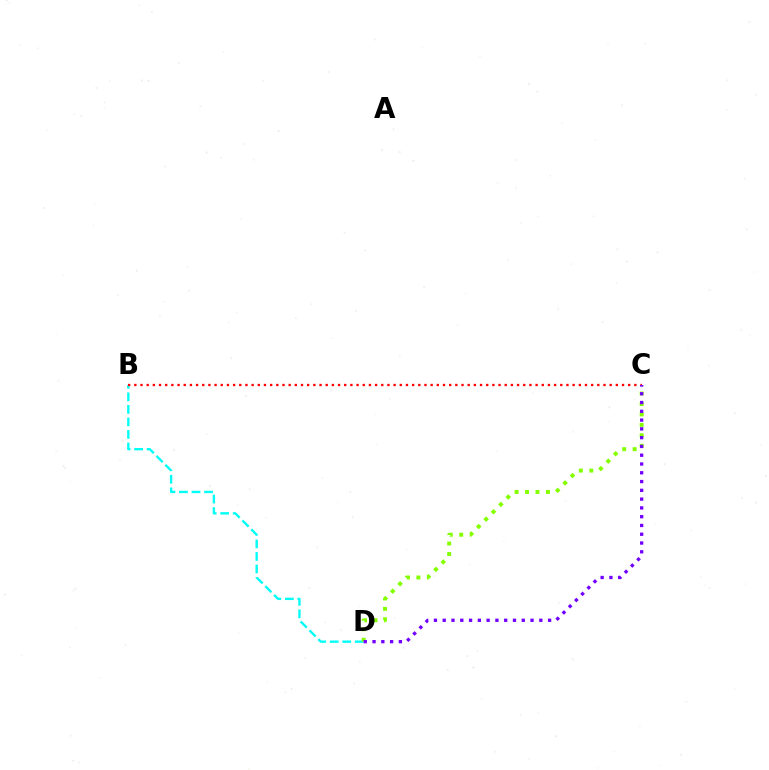{('B', 'D'): [{'color': '#00fff6', 'line_style': 'dashed', 'thickness': 1.7}], ('C', 'D'): [{'color': '#84ff00', 'line_style': 'dotted', 'thickness': 2.84}, {'color': '#7200ff', 'line_style': 'dotted', 'thickness': 2.39}], ('B', 'C'): [{'color': '#ff0000', 'line_style': 'dotted', 'thickness': 1.68}]}